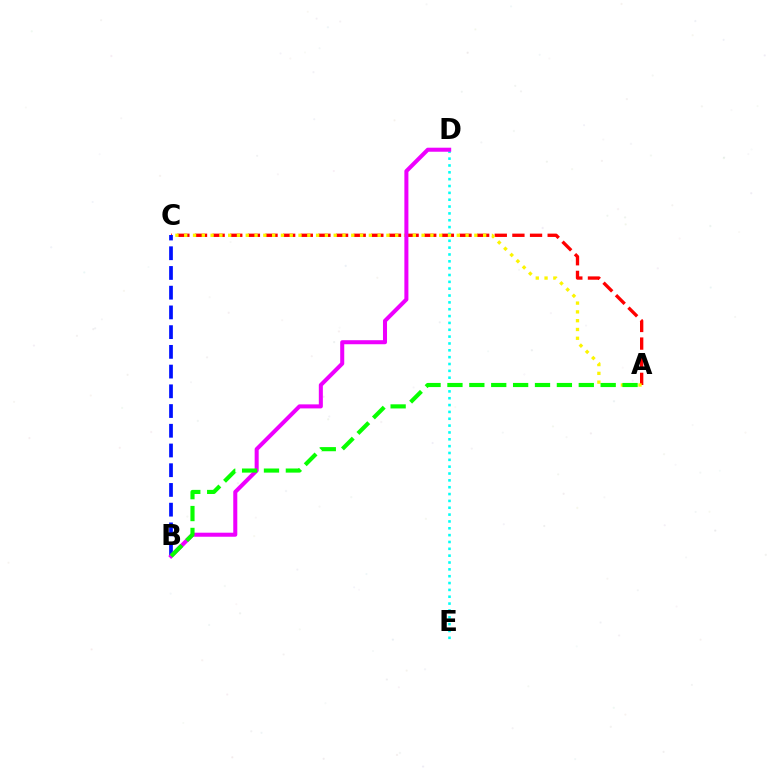{('A', 'C'): [{'color': '#ff0000', 'line_style': 'dashed', 'thickness': 2.4}, {'color': '#fcf500', 'line_style': 'dotted', 'thickness': 2.39}], ('D', 'E'): [{'color': '#00fff6', 'line_style': 'dotted', 'thickness': 1.86}], ('B', 'C'): [{'color': '#0010ff', 'line_style': 'dashed', 'thickness': 2.68}], ('B', 'D'): [{'color': '#ee00ff', 'line_style': 'solid', 'thickness': 2.91}], ('A', 'B'): [{'color': '#08ff00', 'line_style': 'dashed', 'thickness': 2.97}]}